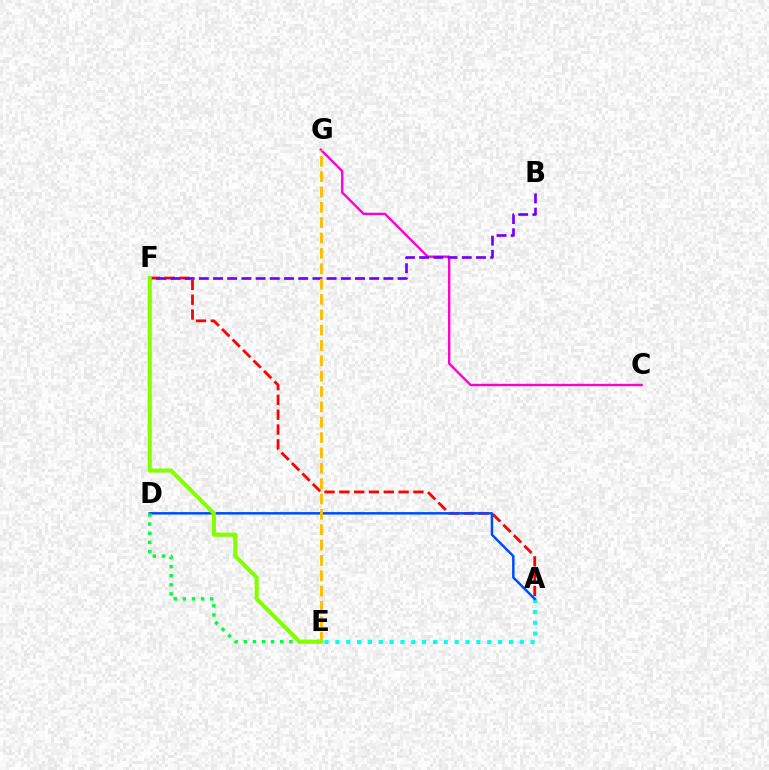{('C', 'G'): [{'color': '#ff00cf', 'line_style': 'solid', 'thickness': 1.7}], ('A', 'F'): [{'color': '#ff0000', 'line_style': 'dashed', 'thickness': 2.01}], ('B', 'F'): [{'color': '#7200ff', 'line_style': 'dashed', 'thickness': 1.93}], ('A', 'E'): [{'color': '#00fff6', 'line_style': 'dotted', 'thickness': 2.95}], ('A', 'D'): [{'color': '#004bff', 'line_style': 'solid', 'thickness': 1.79}], ('D', 'E'): [{'color': '#00ff39', 'line_style': 'dotted', 'thickness': 2.48}], ('E', 'G'): [{'color': '#ffbd00', 'line_style': 'dashed', 'thickness': 2.09}], ('E', 'F'): [{'color': '#84ff00', 'line_style': 'solid', 'thickness': 2.96}]}